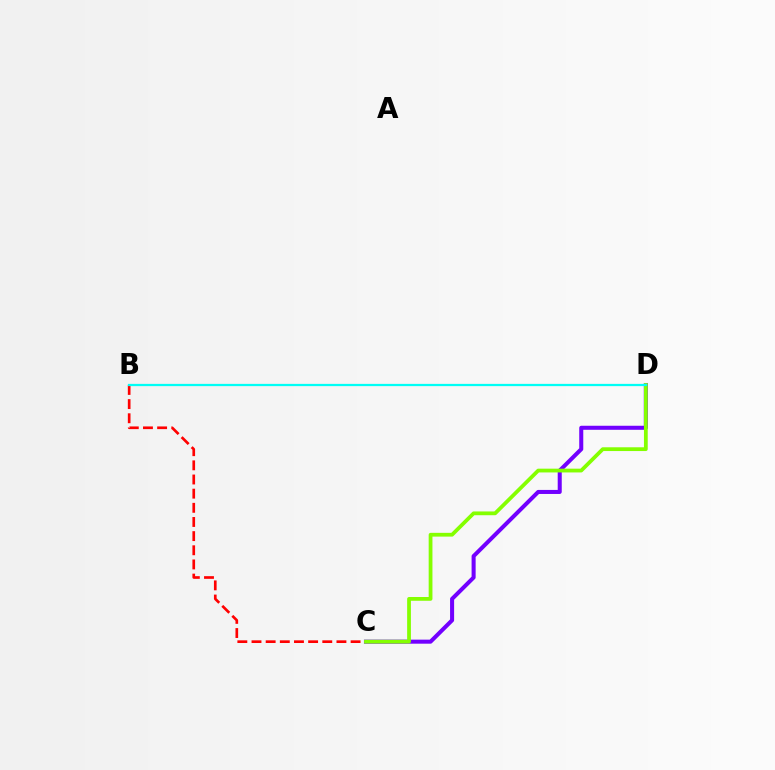{('B', 'C'): [{'color': '#ff0000', 'line_style': 'dashed', 'thickness': 1.92}], ('C', 'D'): [{'color': '#7200ff', 'line_style': 'solid', 'thickness': 2.91}, {'color': '#84ff00', 'line_style': 'solid', 'thickness': 2.71}], ('B', 'D'): [{'color': '#00fff6', 'line_style': 'solid', 'thickness': 1.62}]}